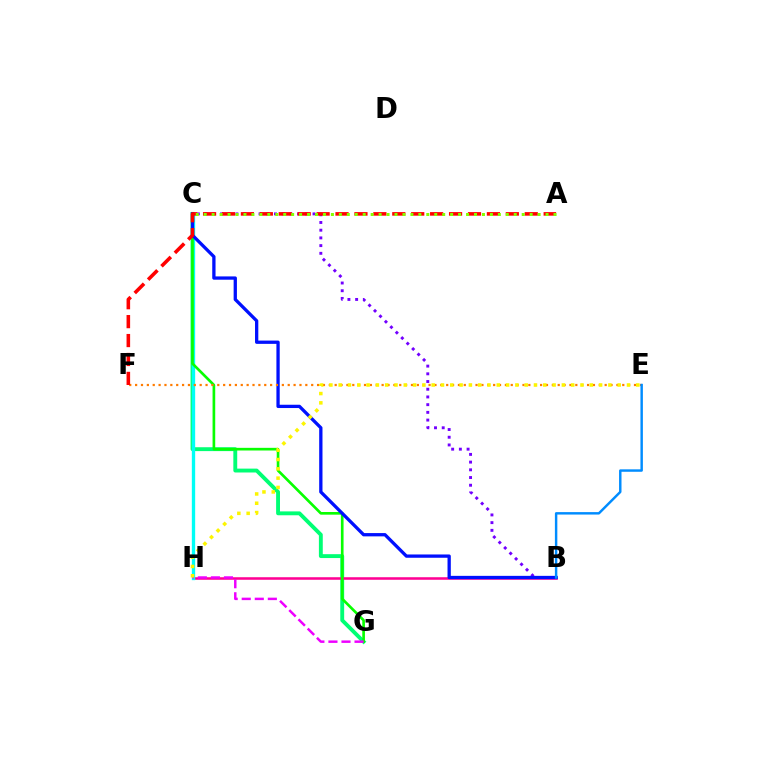{('C', 'G'): [{'color': '#00ff74', 'line_style': 'solid', 'thickness': 2.79}, {'color': '#08ff00', 'line_style': 'solid', 'thickness': 1.92}], ('B', 'H'): [{'color': '#ff0094', 'line_style': 'solid', 'thickness': 1.84}], ('B', 'C'): [{'color': '#7200ff', 'line_style': 'dotted', 'thickness': 2.09}, {'color': '#0010ff', 'line_style': 'solid', 'thickness': 2.37}], ('C', 'H'): [{'color': '#00fff6', 'line_style': 'solid', 'thickness': 2.4}], ('G', 'H'): [{'color': '#ee00ff', 'line_style': 'dashed', 'thickness': 1.77}], ('E', 'F'): [{'color': '#ff7c00', 'line_style': 'dotted', 'thickness': 1.59}], ('A', 'F'): [{'color': '#ff0000', 'line_style': 'dashed', 'thickness': 2.57}], ('A', 'C'): [{'color': '#84ff00', 'line_style': 'dotted', 'thickness': 2.16}], ('E', 'H'): [{'color': '#fcf500', 'line_style': 'dotted', 'thickness': 2.53}], ('B', 'E'): [{'color': '#008cff', 'line_style': 'solid', 'thickness': 1.76}]}